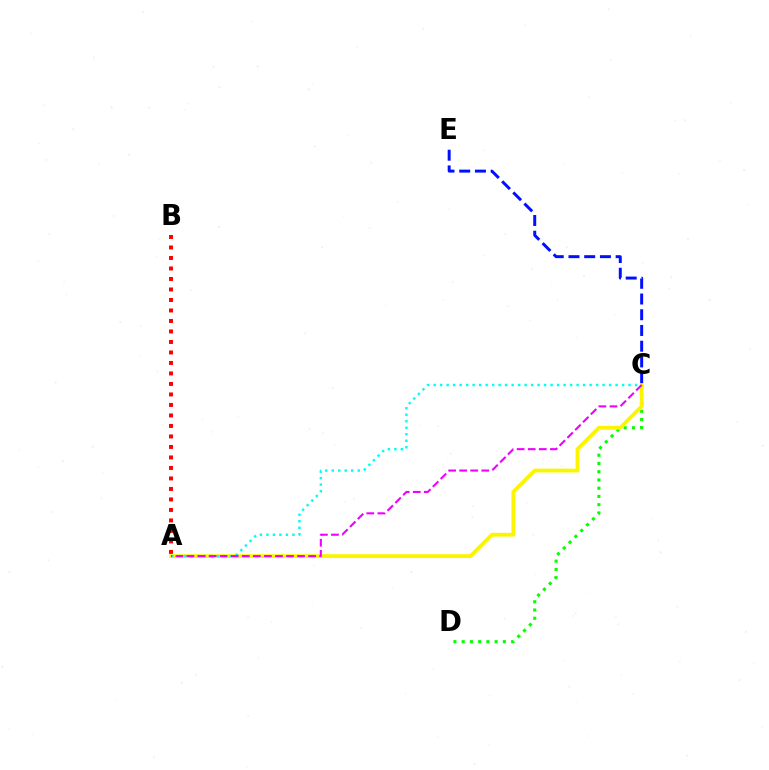{('C', 'D'): [{'color': '#08ff00', 'line_style': 'dotted', 'thickness': 2.24}], ('A', 'C'): [{'color': '#fcf500', 'line_style': 'solid', 'thickness': 2.75}, {'color': '#00fff6', 'line_style': 'dotted', 'thickness': 1.77}, {'color': '#ee00ff', 'line_style': 'dashed', 'thickness': 1.5}], ('C', 'E'): [{'color': '#0010ff', 'line_style': 'dashed', 'thickness': 2.14}], ('A', 'B'): [{'color': '#ff0000', 'line_style': 'dotted', 'thickness': 2.85}]}